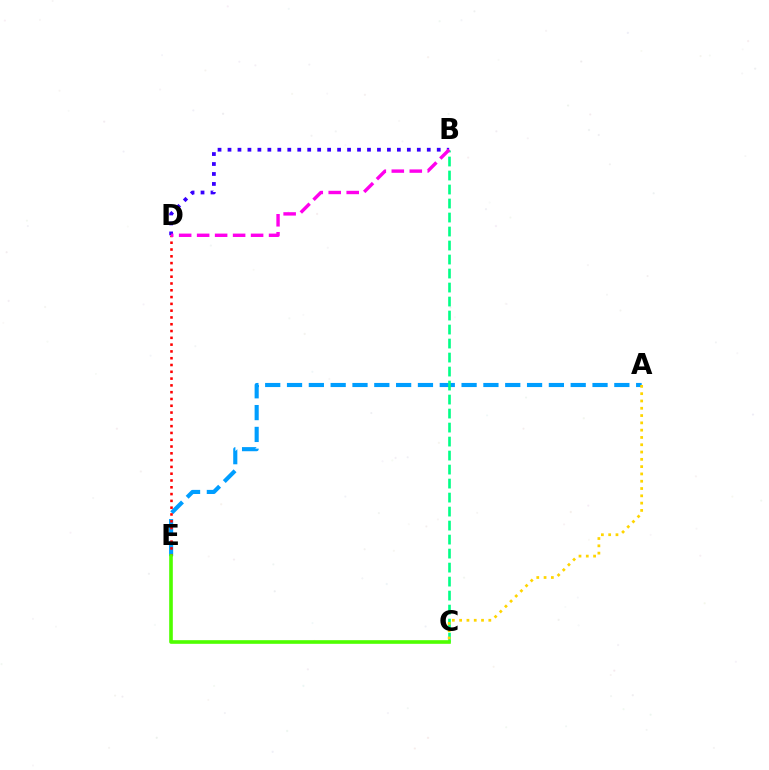{('B', 'D'): [{'color': '#3700ff', 'line_style': 'dotted', 'thickness': 2.71}, {'color': '#ff00ed', 'line_style': 'dashed', 'thickness': 2.44}], ('A', 'E'): [{'color': '#009eff', 'line_style': 'dashed', 'thickness': 2.96}], ('B', 'C'): [{'color': '#00ff86', 'line_style': 'dashed', 'thickness': 1.9}], ('D', 'E'): [{'color': '#ff0000', 'line_style': 'dotted', 'thickness': 1.85}], ('A', 'C'): [{'color': '#ffd500', 'line_style': 'dotted', 'thickness': 1.98}], ('C', 'E'): [{'color': '#4fff00', 'line_style': 'solid', 'thickness': 2.62}]}